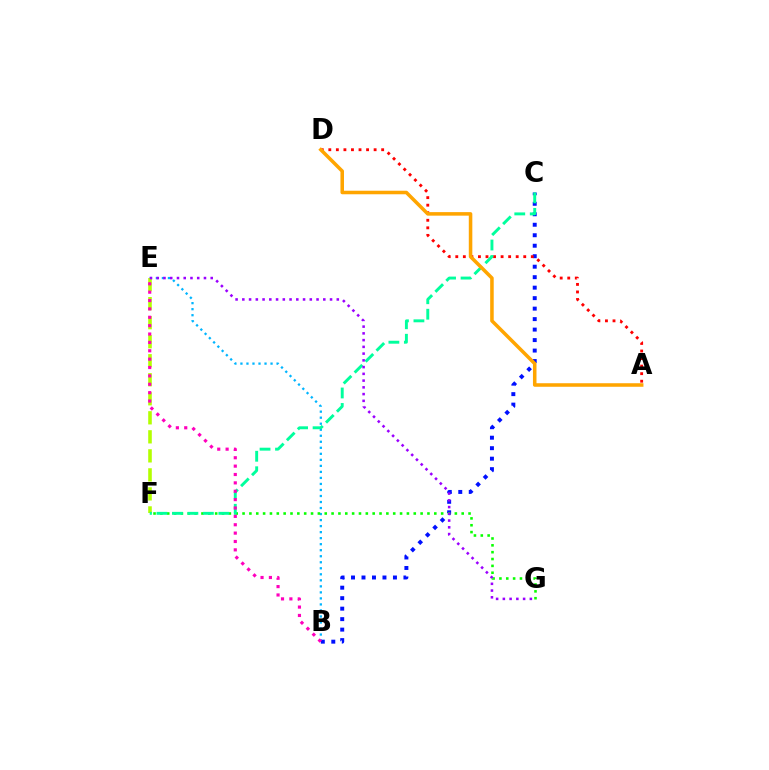{('B', 'E'): [{'color': '#00b5ff', 'line_style': 'dotted', 'thickness': 1.64}, {'color': '#ff00bd', 'line_style': 'dotted', 'thickness': 2.28}], ('E', 'F'): [{'color': '#b3ff00', 'line_style': 'dashed', 'thickness': 2.58}], ('B', 'C'): [{'color': '#0010ff', 'line_style': 'dotted', 'thickness': 2.85}], ('A', 'D'): [{'color': '#ff0000', 'line_style': 'dotted', 'thickness': 2.05}, {'color': '#ffa500', 'line_style': 'solid', 'thickness': 2.55}], ('F', 'G'): [{'color': '#08ff00', 'line_style': 'dotted', 'thickness': 1.86}], ('C', 'F'): [{'color': '#00ff9d', 'line_style': 'dashed', 'thickness': 2.1}], ('E', 'G'): [{'color': '#9b00ff', 'line_style': 'dotted', 'thickness': 1.83}]}